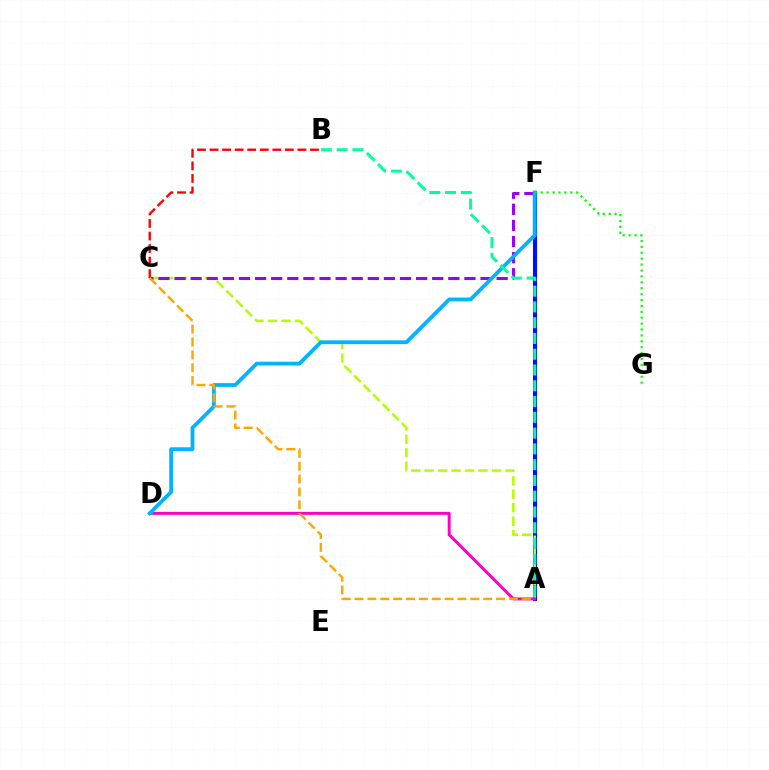{('A', 'F'): [{'color': '#0010ff', 'line_style': 'solid', 'thickness': 2.96}], ('A', 'C'): [{'color': '#b3ff00', 'line_style': 'dashed', 'thickness': 1.83}, {'color': '#ffa500', 'line_style': 'dashed', 'thickness': 1.75}], ('A', 'D'): [{'color': '#ff00bd', 'line_style': 'solid', 'thickness': 2.13}], ('C', 'F'): [{'color': '#9b00ff', 'line_style': 'dashed', 'thickness': 2.19}], ('B', 'C'): [{'color': '#ff0000', 'line_style': 'dashed', 'thickness': 1.71}], ('D', 'F'): [{'color': '#00b5ff', 'line_style': 'solid', 'thickness': 2.74}], ('A', 'B'): [{'color': '#00ff9d', 'line_style': 'dashed', 'thickness': 2.14}], ('F', 'G'): [{'color': '#08ff00', 'line_style': 'dotted', 'thickness': 1.6}]}